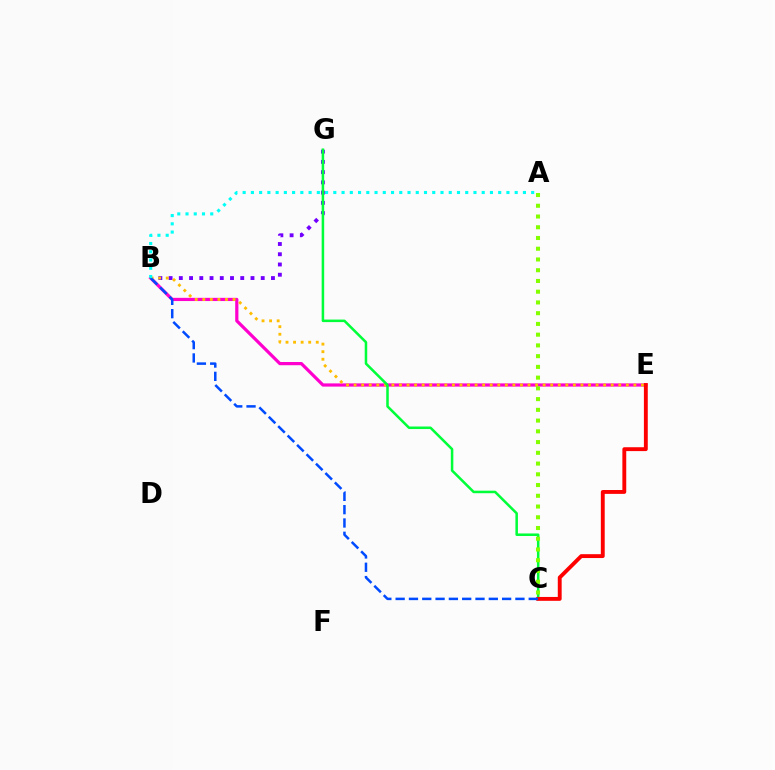{('B', 'G'): [{'color': '#7200ff', 'line_style': 'dotted', 'thickness': 2.78}], ('B', 'E'): [{'color': '#ff00cf', 'line_style': 'solid', 'thickness': 2.31}, {'color': '#ffbd00', 'line_style': 'dotted', 'thickness': 2.05}], ('C', 'G'): [{'color': '#00ff39', 'line_style': 'solid', 'thickness': 1.82}], ('C', 'E'): [{'color': '#ff0000', 'line_style': 'solid', 'thickness': 2.79}], ('A', 'C'): [{'color': '#84ff00', 'line_style': 'dotted', 'thickness': 2.92}], ('B', 'C'): [{'color': '#004bff', 'line_style': 'dashed', 'thickness': 1.81}], ('A', 'B'): [{'color': '#00fff6', 'line_style': 'dotted', 'thickness': 2.24}]}